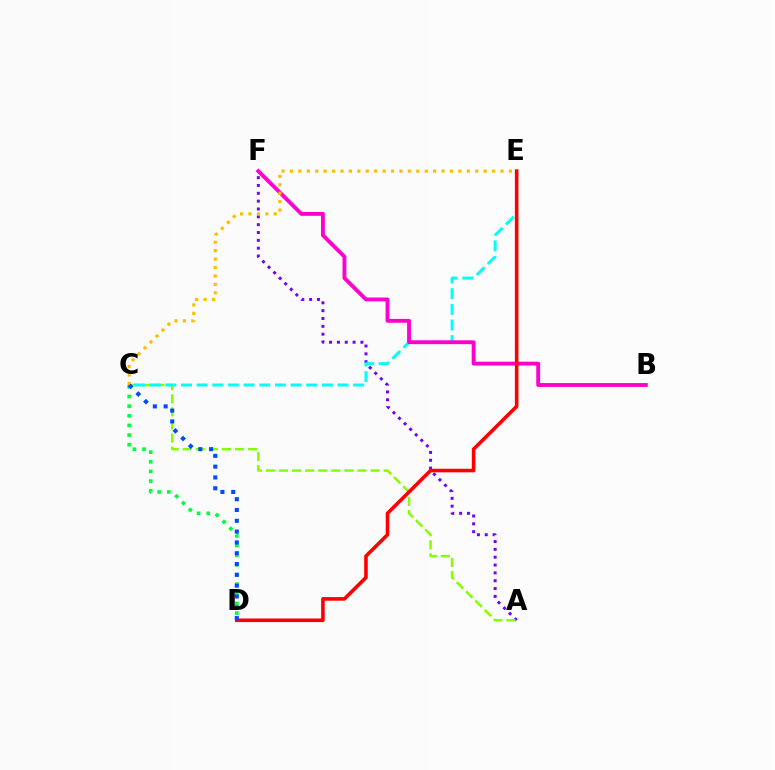{('A', 'F'): [{'color': '#7200ff', 'line_style': 'dotted', 'thickness': 2.13}], ('C', 'D'): [{'color': '#00ff39', 'line_style': 'dotted', 'thickness': 2.62}, {'color': '#004bff', 'line_style': 'dotted', 'thickness': 2.94}], ('A', 'C'): [{'color': '#84ff00', 'line_style': 'dashed', 'thickness': 1.78}], ('C', 'E'): [{'color': '#00fff6', 'line_style': 'dashed', 'thickness': 2.13}, {'color': '#ffbd00', 'line_style': 'dotted', 'thickness': 2.29}], ('B', 'F'): [{'color': '#ff00cf', 'line_style': 'solid', 'thickness': 2.78}], ('D', 'E'): [{'color': '#ff0000', 'line_style': 'solid', 'thickness': 2.58}]}